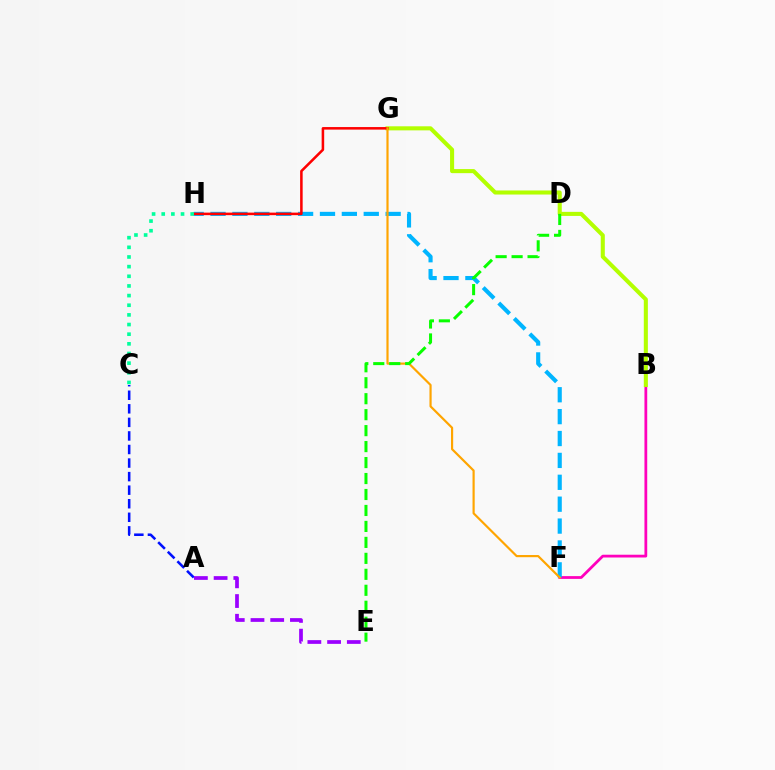{('B', 'F'): [{'color': '#ff00bd', 'line_style': 'solid', 'thickness': 2.0}], ('A', 'C'): [{'color': '#0010ff', 'line_style': 'dashed', 'thickness': 1.84}], ('B', 'G'): [{'color': '#b3ff00', 'line_style': 'solid', 'thickness': 2.93}], ('F', 'H'): [{'color': '#00b5ff', 'line_style': 'dashed', 'thickness': 2.97}], ('G', 'H'): [{'color': '#ff0000', 'line_style': 'solid', 'thickness': 1.83}], ('C', 'H'): [{'color': '#00ff9d', 'line_style': 'dotted', 'thickness': 2.62}], ('A', 'E'): [{'color': '#9b00ff', 'line_style': 'dashed', 'thickness': 2.68}], ('F', 'G'): [{'color': '#ffa500', 'line_style': 'solid', 'thickness': 1.57}], ('D', 'E'): [{'color': '#08ff00', 'line_style': 'dashed', 'thickness': 2.17}]}